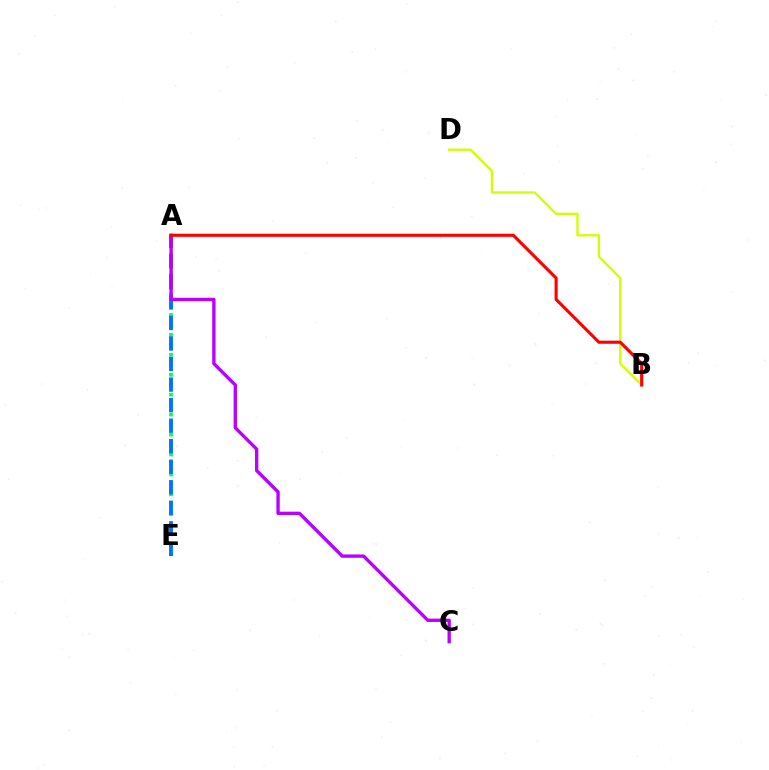{('B', 'D'): [{'color': '#d1ff00', 'line_style': 'solid', 'thickness': 1.68}], ('A', 'E'): [{'color': '#00ff5c', 'line_style': 'dotted', 'thickness': 2.71}, {'color': '#0074ff', 'line_style': 'dashed', 'thickness': 2.79}], ('A', 'C'): [{'color': '#b900ff', 'line_style': 'solid', 'thickness': 2.41}], ('A', 'B'): [{'color': '#ff0000', 'line_style': 'solid', 'thickness': 2.24}]}